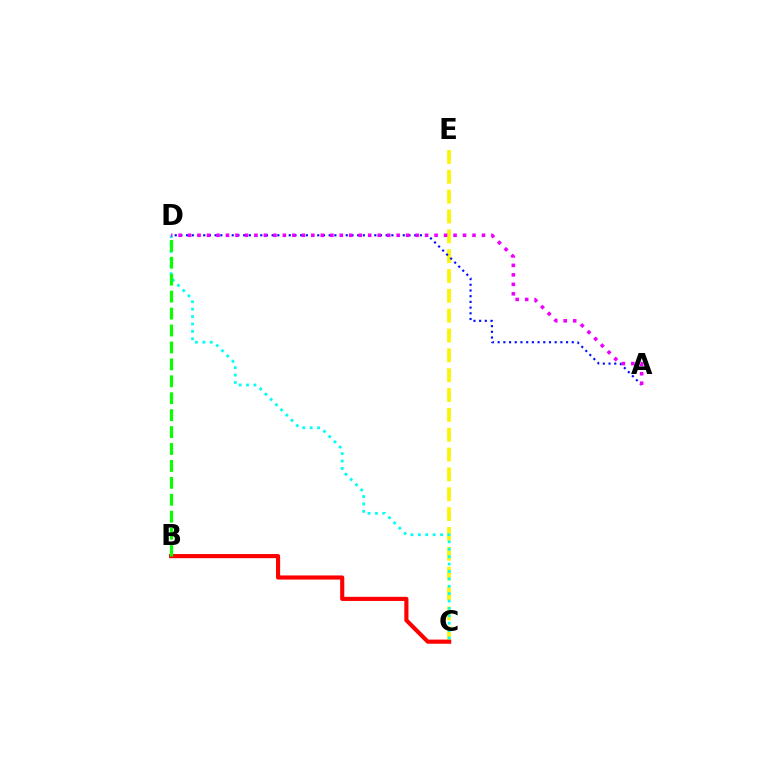{('C', 'E'): [{'color': '#fcf500', 'line_style': 'dashed', 'thickness': 2.7}], ('B', 'C'): [{'color': '#ff0000', 'line_style': 'solid', 'thickness': 2.97}], ('C', 'D'): [{'color': '#00fff6', 'line_style': 'dotted', 'thickness': 2.01}], ('A', 'D'): [{'color': '#0010ff', 'line_style': 'dotted', 'thickness': 1.55}, {'color': '#ee00ff', 'line_style': 'dotted', 'thickness': 2.58}], ('B', 'D'): [{'color': '#08ff00', 'line_style': 'dashed', 'thickness': 2.3}]}